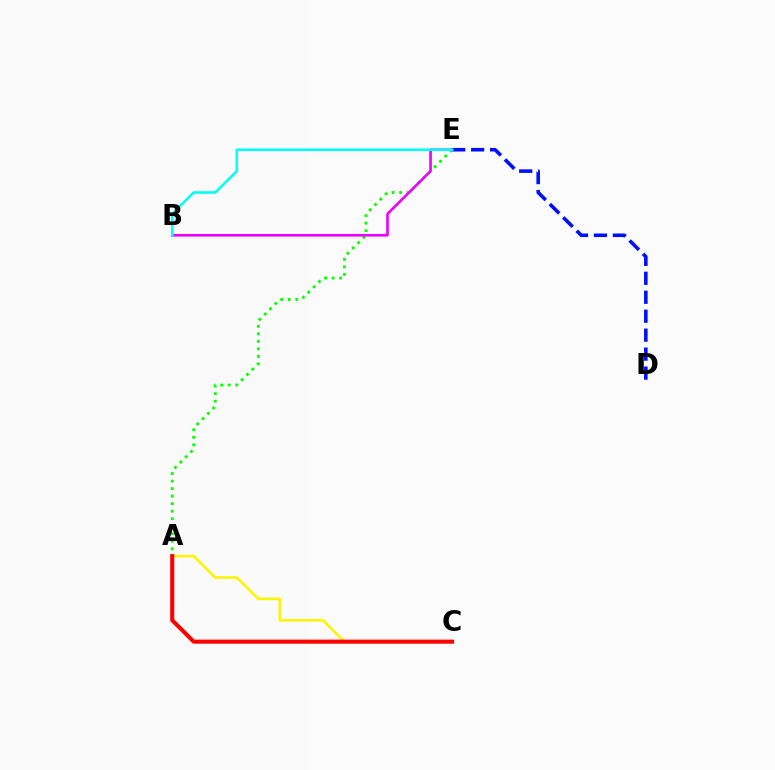{('A', 'E'): [{'color': '#08ff00', 'line_style': 'dotted', 'thickness': 2.04}], ('A', 'C'): [{'color': '#fcf500', 'line_style': 'solid', 'thickness': 1.87}, {'color': '#ff0000', 'line_style': 'solid', 'thickness': 2.94}], ('B', 'E'): [{'color': '#ee00ff', 'line_style': 'solid', 'thickness': 1.89}, {'color': '#00fff6', 'line_style': 'solid', 'thickness': 1.85}], ('D', 'E'): [{'color': '#0010ff', 'line_style': 'dashed', 'thickness': 2.58}]}